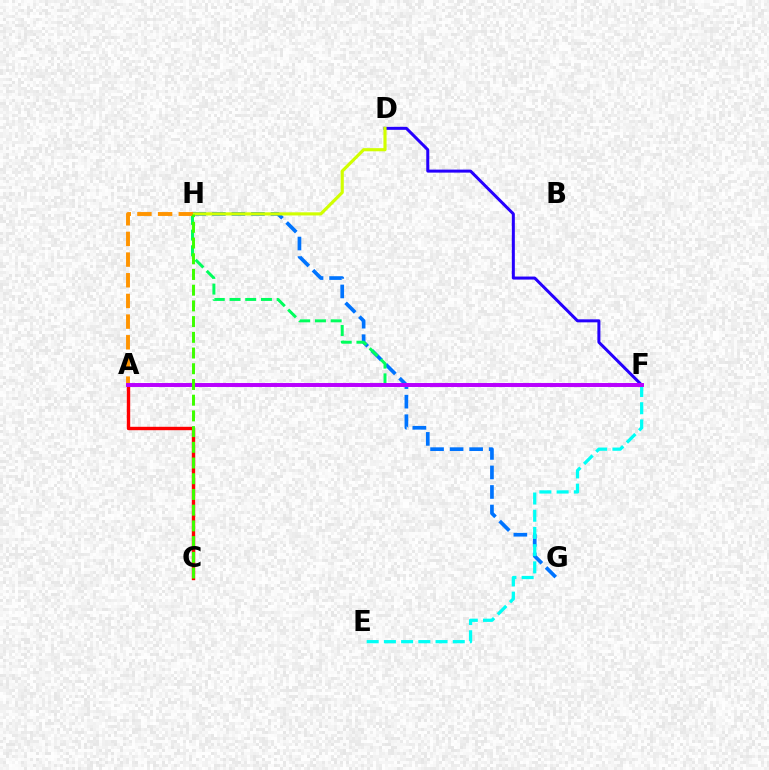{('D', 'F'): [{'color': '#2500ff', 'line_style': 'solid', 'thickness': 2.17}], ('G', 'H'): [{'color': '#0074ff', 'line_style': 'dashed', 'thickness': 2.65}], ('A', 'C'): [{'color': '#ff0000', 'line_style': 'solid', 'thickness': 2.44}], ('A', 'F'): [{'color': '#ff00ac', 'line_style': 'solid', 'thickness': 1.52}, {'color': '#b900ff', 'line_style': 'solid', 'thickness': 2.84}], ('E', 'F'): [{'color': '#00fff6', 'line_style': 'dashed', 'thickness': 2.34}], ('F', 'H'): [{'color': '#00ff5c', 'line_style': 'dashed', 'thickness': 2.14}], ('D', 'H'): [{'color': '#d1ff00', 'line_style': 'solid', 'thickness': 2.26}], ('A', 'H'): [{'color': '#ff9400', 'line_style': 'dashed', 'thickness': 2.81}], ('C', 'H'): [{'color': '#3dff00', 'line_style': 'dashed', 'thickness': 2.13}]}